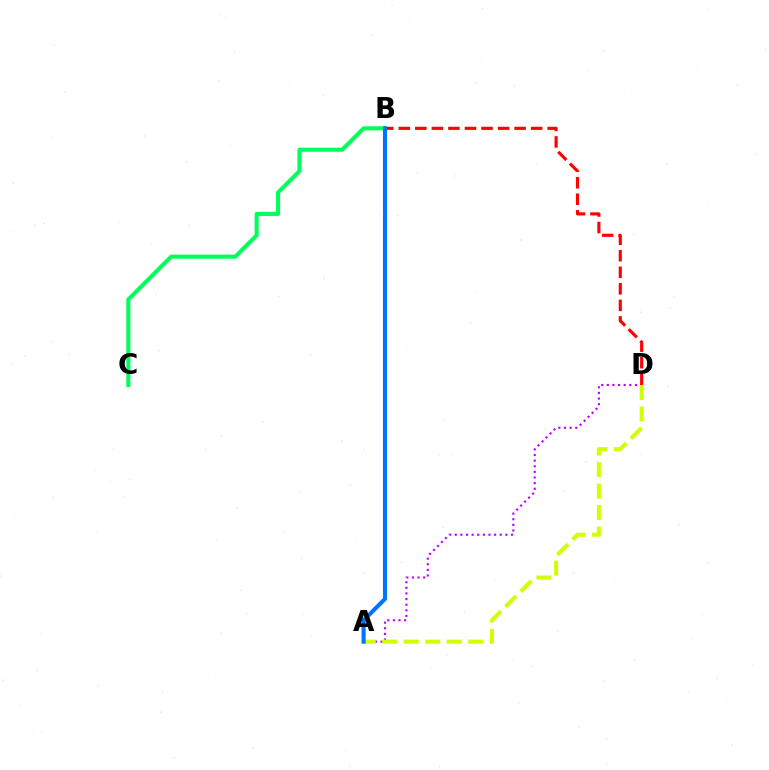{('A', 'D'): [{'color': '#b900ff', 'line_style': 'dotted', 'thickness': 1.53}, {'color': '#d1ff00', 'line_style': 'dashed', 'thickness': 2.92}], ('B', 'C'): [{'color': '#00ff5c', 'line_style': 'solid', 'thickness': 2.94}], ('B', 'D'): [{'color': '#ff0000', 'line_style': 'dashed', 'thickness': 2.25}], ('A', 'B'): [{'color': '#0074ff', 'line_style': 'solid', 'thickness': 2.93}]}